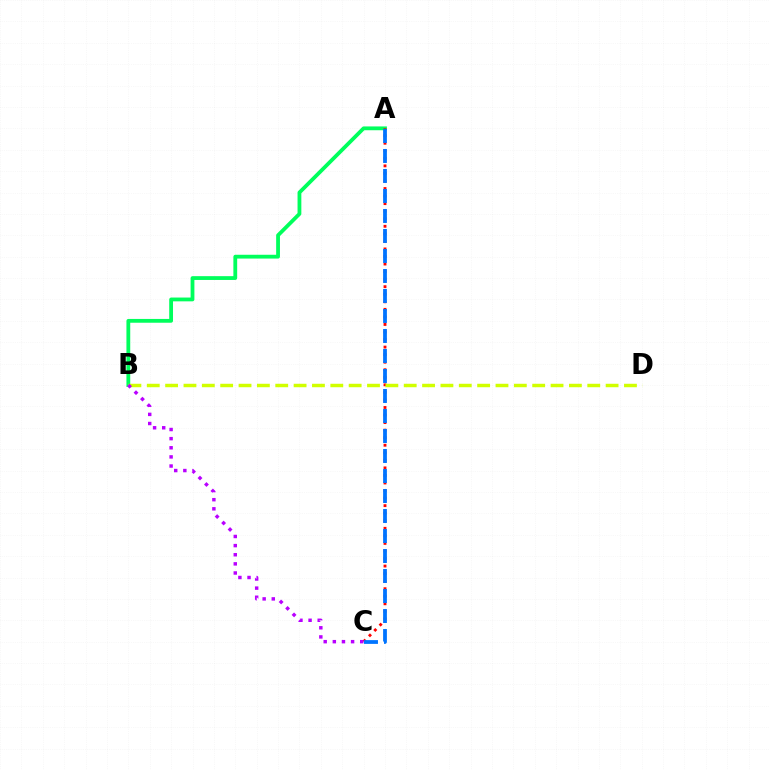{('A', 'B'): [{'color': '#00ff5c', 'line_style': 'solid', 'thickness': 2.74}], ('A', 'C'): [{'color': '#ff0000', 'line_style': 'dotted', 'thickness': 2.05}, {'color': '#0074ff', 'line_style': 'dashed', 'thickness': 2.72}], ('B', 'D'): [{'color': '#d1ff00', 'line_style': 'dashed', 'thickness': 2.49}], ('B', 'C'): [{'color': '#b900ff', 'line_style': 'dotted', 'thickness': 2.48}]}